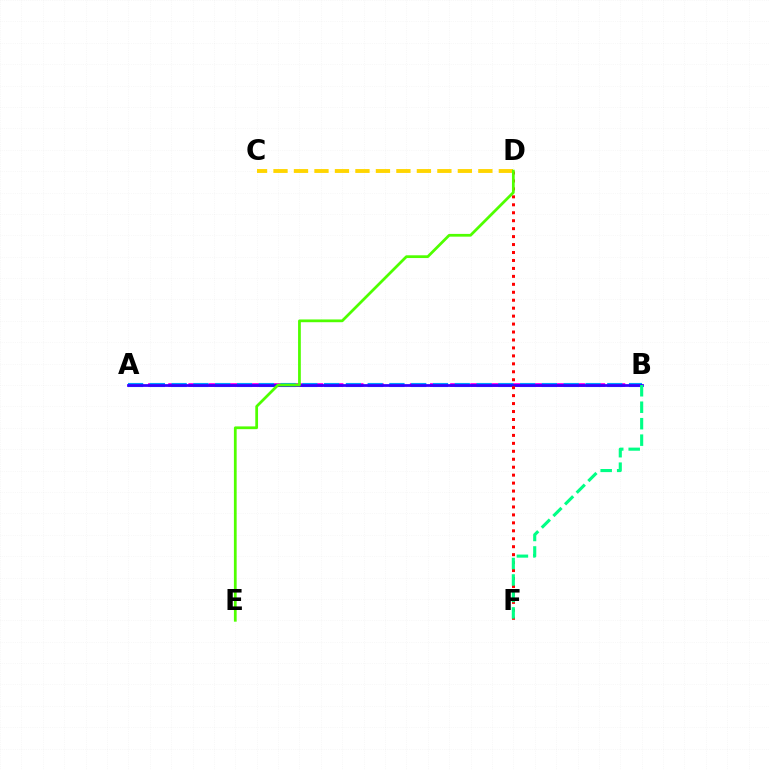{('A', 'B'): [{'color': '#ff00ed', 'line_style': 'dashed', 'thickness': 2.74}, {'color': '#009eff', 'line_style': 'dashed', 'thickness': 2.96}, {'color': '#3700ff', 'line_style': 'solid', 'thickness': 1.99}], ('C', 'D'): [{'color': '#ffd500', 'line_style': 'dashed', 'thickness': 2.78}], ('D', 'F'): [{'color': '#ff0000', 'line_style': 'dotted', 'thickness': 2.16}], ('D', 'E'): [{'color': '#4fff00', 'line_style': 'solid', 'thickness': 1.98}], ('B', 'F'): [{'color': '#00ff86', 'line_style': 'dashed', 'thickness': 2.24}]}